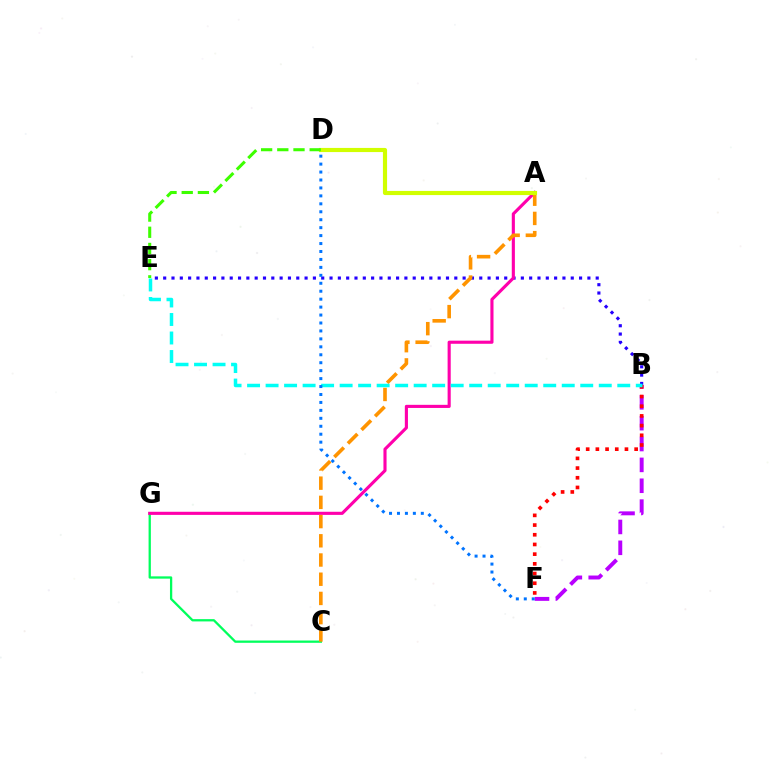{('B', 'F'): [{'color': '#b900ff', 'line_style': 'dashed', 'thickness': 2.83}, {'color': '#ff0000', 'line_style': 'dotted', 'thickness': 2.63}], ('C', 'G'): [{'color': '#00ff5c', 'line_style': 'solid', 'thickness': 1.65}], ('B', 'E'): [{'color': '#2500ff', 'line_style': 'dotted', 'thickness': 2.26}, {'color': '#00fff6', 'line_style': 'dashed', 'thickness': 2.51}], ('A', 'G'): [{'color': '#ff00ac', 'line_style': 'solid', 'thickness': 2.25}], ('A', 'C'): [{'color': '#ff9400', 'line_style': 'dashed', 'thickness': 2.61}], ('A', 'D'): [{'color': '#d1ff00', 'line_style': 'solid', 'thickness': 2.98}], ('D', 'F'): [{'color': '#0074ff', 'line_style': 'dotted', 'thickness': 2.16}], ('D', 'E'): [{'color': '#3dff00', 'line_style': 'dashed', 'thickness': 2.2}]}